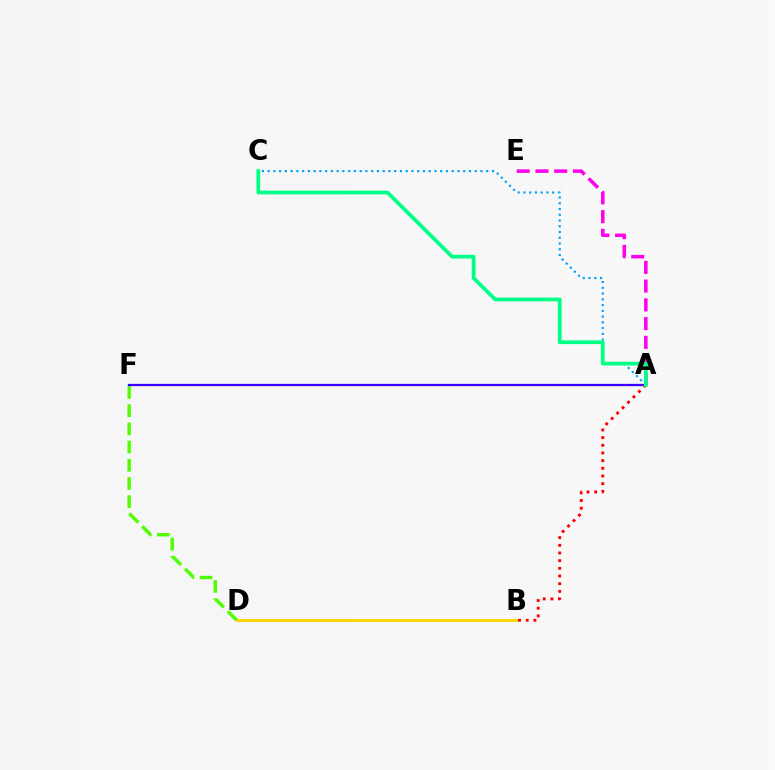{('B', 'D'): [{'color': '#ffd500', 'line_style': 'solid', 'thickness': 2.08}], ('D', 'F'): [{'color': '#4fff00', 'line_style': 'dashed', 'thickness': 2.47}], ('A', 'F'): [{'color': '#3700ff', 'line_style': 'solid', 'thickness': 1.64}], ('A', 'C'): [{'color': '#009eff', 'line_style': 'dotted', 'thickness': 1.56}, {'color': '#00ff86', 'line_style': 'solid', 'thickness': 2.69}], ('A', 'B'): [{'color': '#ff0000', 'line_style': 'dotted', 'thickness': 2.09}], ('A', 'E'): [{'color': '#ff00ed', 'line_style': 'dashed', 'thickness': 2.55}]}